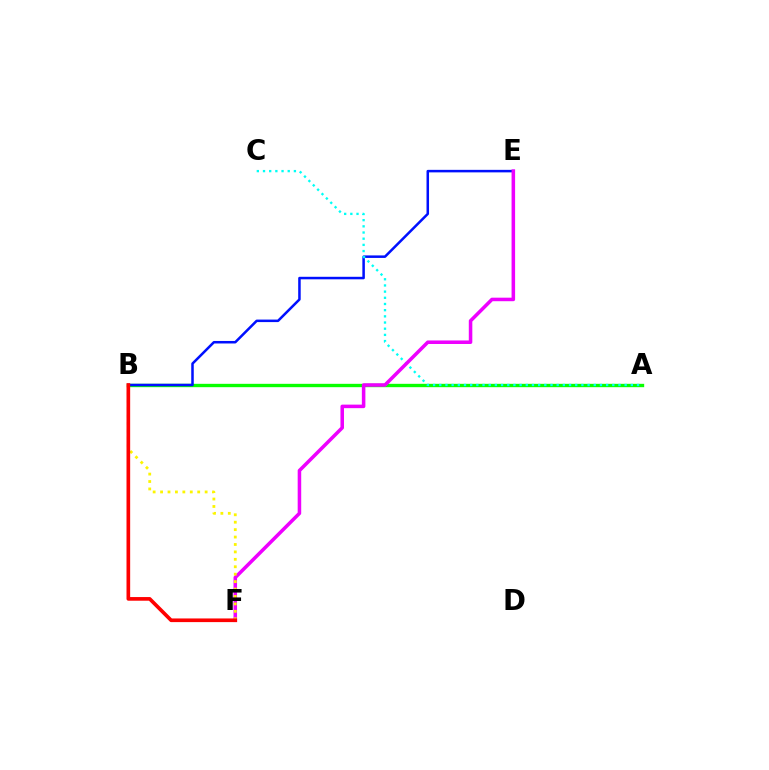{('A', 'B'): [{'color': '#08ff00', 'line_style': 'solid', 'thickness': 2.42}], ('B', 'E'): [{'color': '#0010ff', 'line_style': 'solid', 'thickness': 1.81}], ('A', 'C'): [{'color': '#00fff6', 'line_style': 'dotted', 'thickness': 1.68}], ('E', 'F'): [{'color': '#ee00ff', 'line_style': 'solid', 'thickness': 2.54}], ('B', 'F'): [{'color': '#fcf500', 'line_style': 'dotted', 'thickness': 2.02}, {'color': '#ff0000', 'line_style': 'solid', 'thickness': 2.64}]}